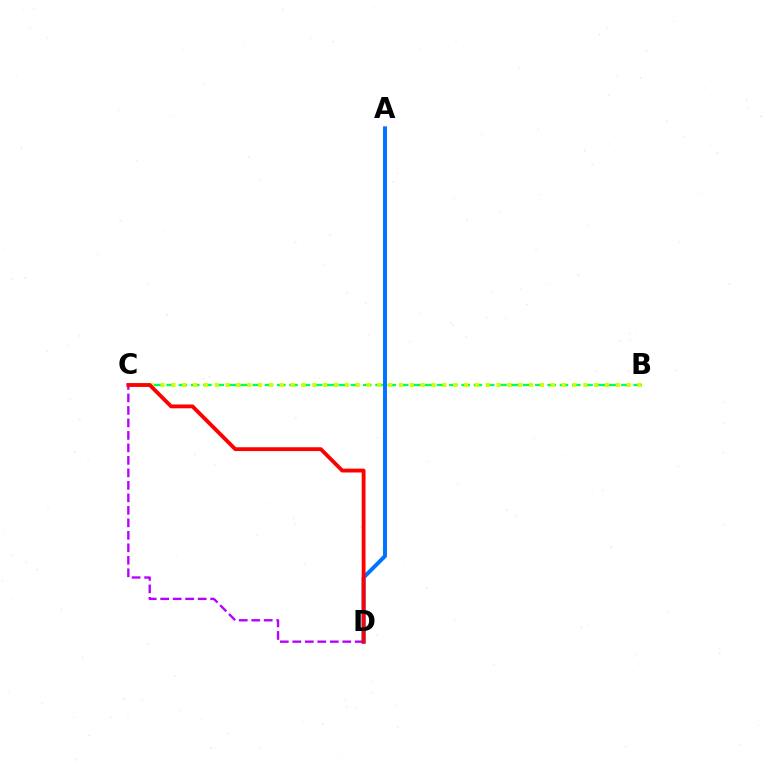{('B', 'C'): [{'color': '#00ff5c', 'line_style': 'dashed', 'thickness': 1.67}, {'color': '#d1ff00', 'line_style': 'dotted', 'thickness': 2.95}], ('A', 'D'): [{'color': '#0074ff', 'line_style': 'solid', 'thickness': 2.84}], ('C', 'D'): [{'color': '#b900ff', 'line_style': 'dashed', 'thickness': 1.7}, {'color': '#ff0000', 'line_style': 'solid', 'thickness': 2.76}]}